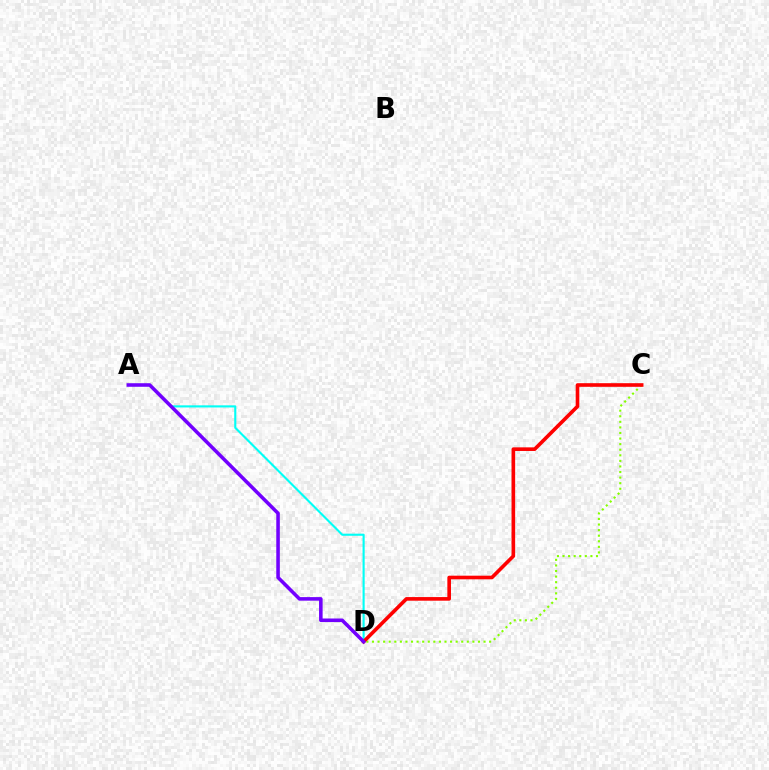{('C', 'D'): [{'color': '#84ff00', 'line_style': 'dotted', 'thickness': 1.52}, {'color': '#ff0000', 'line_style': 'solid', 'thickness': 2.61}], ('A', 'D'): [{'color': '#00fff6', 'line_style': 'solid', 'thickness': 1.52}, {'color': '#7200ff', 'line_style': 'solid', 'thickness': 2.56}]}